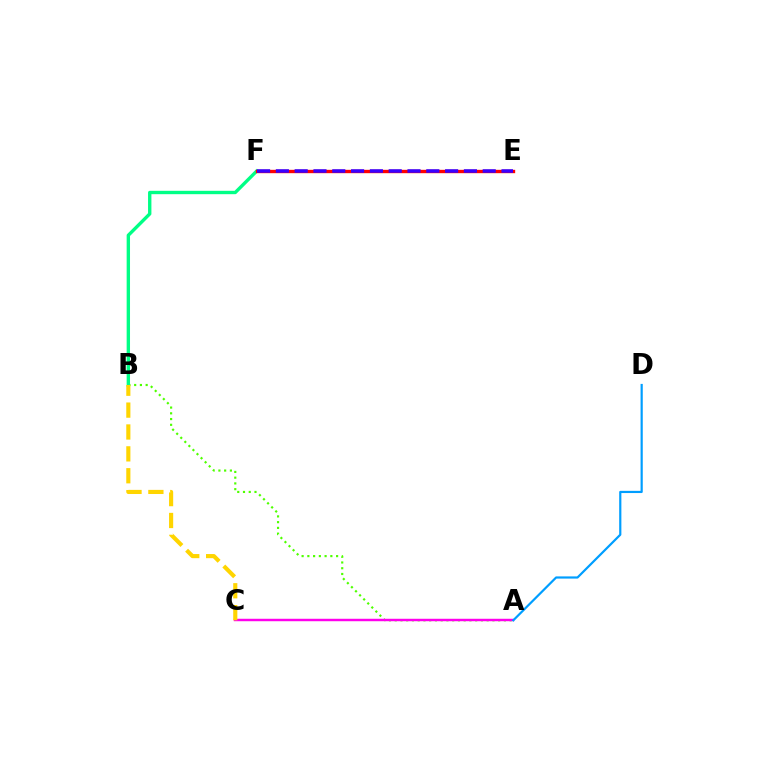{('A', 'B'): [{'color': '#4fff00', 'line_style': 'dotted', 'thickness': 1.56}], ('B', 'F'): [{'color': '#00ff86', 'line_style': 'solid', 'thickness': 2.42}], ('E', 'F'): [{'color': '#ff0000', 'line_style': 'solid', 'thickness': 2.42}, {'color': '#3700ff', 'line_style': 'dashed', 'thickness': 2.55}], ('A', 'C'): [{'color': '#ff00ed', 'line_style': 'solid', 'thickness': 1.76}], ('A', 'D'): [{'color': '#009eff', 'line_style': 'solid', 'thickness': 1.58}], ('B', 'C'): [{'color': '#ffd500', 'line_style': 'dashed', 'thickness': 2.97}]}